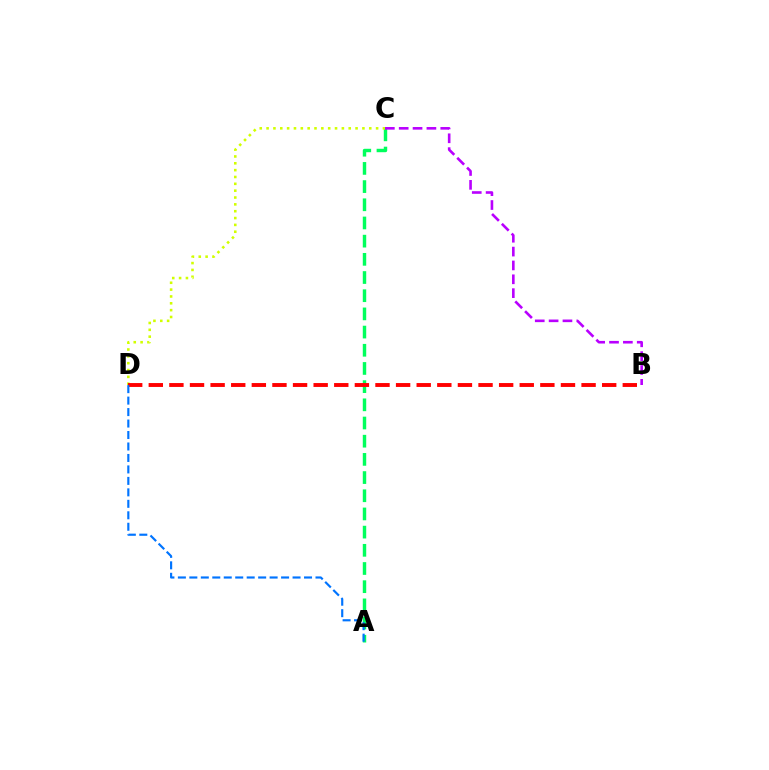{('A', 'C'): [{'color': '#00ff5c', 'line_style': 'dashed', 'thickness': 2.47}], ('C', 'D'): [{'color': '#d1ff00', 'line_style': 'dotted', 'thickness': 1.86}], ('B', 'D'): [{'color': '#ff0000', 'line_style': 'dashed', 'thickness': 2.8}], ('B', 'C'): [{'color': '#b900ff', 'line_style': 'dashed', 'thickness': 1.88}], ('A', 'D'): [{'color': '#0074ff', 'line_style': 'dashed', 'thickness': 1.56}]}